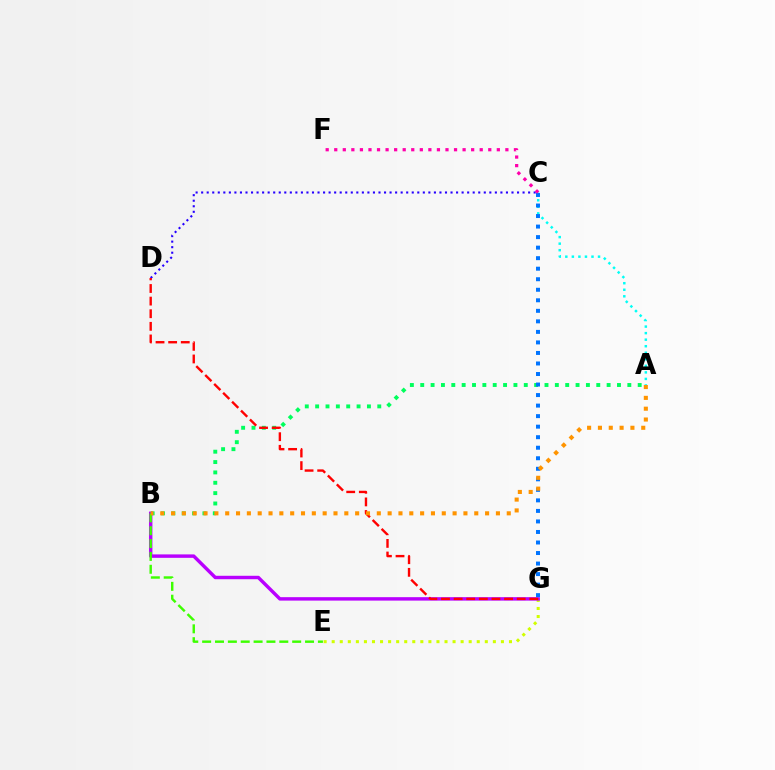{('E', 'G'): [{'color': '#d1ff00', 'line_style': 'dotted', 'thickness': 2.19}], ('A', 'B'): [{'color': '#00ff5c', 'line_style': 'dotted', 'thickness': 2.81}, {'color': '#ff9400', 'line_style': 'dotted', 'thickness': 2.94}], ('A', 'C'): [{'color': '#00fff6', 'line_style': 'dotted', 'thickness': 1.78}], ('B', 'G'): [{'color': '#b900ff', 'line_style': 'solid', 'thickness': 2.47}], ('C', 'G'): [{'color': '#0074ff', 'line_style': 'dotted', 'thickness': 2.86}], ('C', 'D'): [{'color': '#2500ff', 'line_style': 'dotted', 'thickness': 1.51}], ('B', 'E'): [{'color': '#3dff00', 'line_style': 'dashed', 'thickness': 1.75}], ('C', 'F'): [{'color': '#ff00ac', 'line_style': 'dotted', 'thickness': 2.32}], ('D', 'G'): [{'color': '#ff0000', 'line_style': 'dashed', 'thickness': 1.71}]}